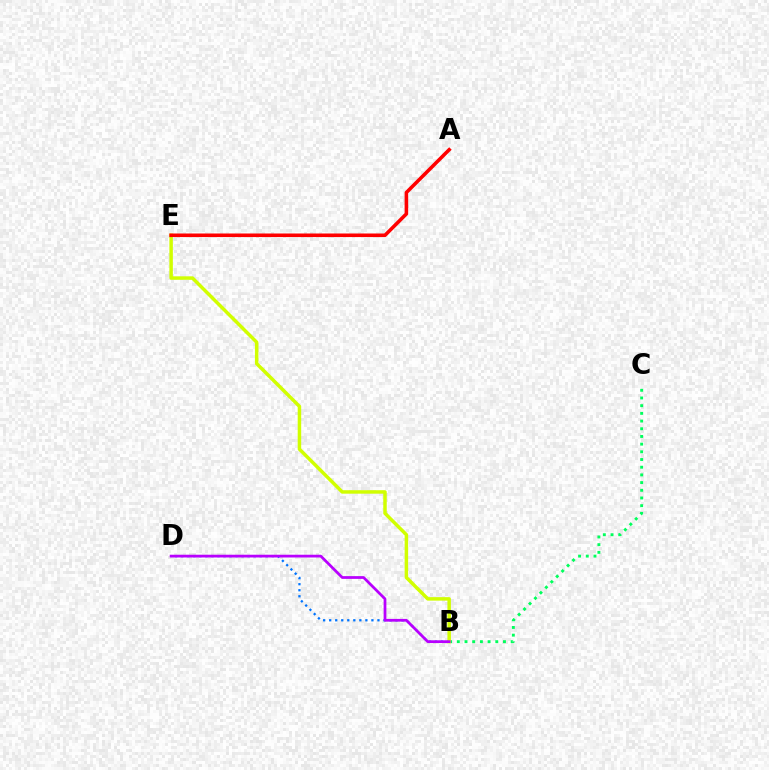{('B', 'C'): [{'color': '#00ff5c', 'line_style': 'dotted', 'thickness': 2.09}], ('B', 'D'): [{'color': '#0074ff', 'line_style': 'dotted', 'thickness': 1.64}, {'color': '#b900ff', 'line_style': 'solid', 'thickness': 1.98}], ('B', 'E'): [{'color': '#d1ff00', 'line_style': 'solid', 'thickness': 2.51}], ('A', 'E'): [{'color': '#ff0000', 'line_style': 'solid', 'thickness': 2.57}]}